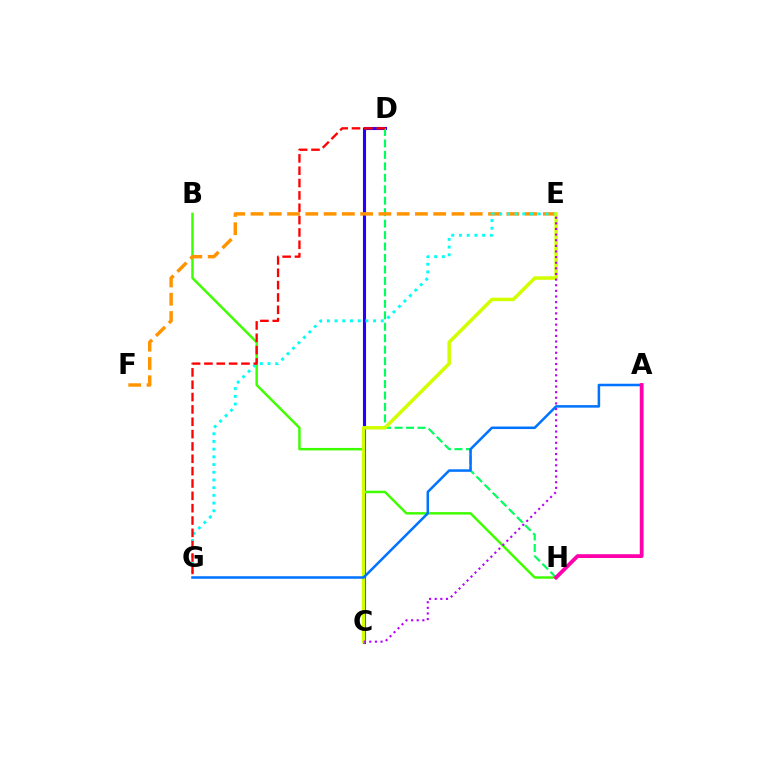{('C', 'D'): [{'color': '#2500ff', 'line_style': 'solid', 'thickness': 2.23}], ('B', 'H'): [{'color': '#3dff00', 'line_style': 'solid', 'thickness': 1.77}], ('D', 'H'): [{'color': '#00ff5c', 'line_style': 'dashed', 'thickness': 1.56}], ('E', 'F'): [{'color': '#ff9400', 'line_style': 'dashed', 'thickness': 2.48}], ('E', 'G'): [{'color': '#00fff6', 'line_style': 'dotted', 'thickness': 2.09}], ('D', 'G'): [{'color': '#ff0000', 'line_style': 'dashed', 'thickness': 1.68}], ('C', 'E'): [{'color': '#d1ff00', 'line_style': 'solid', 'thickness': 2.52}, {'color': '#b900ff', 'line_style': 'dotted', 'thickness': 1.53}], ('A', 'G'): [{'color': '#0074ff', 'line_style': 'solid', 'thickness': 1.82}], ('A', 'H'): [{'color': '#ff00ac', 'line_style': 'solid', 'thickness': 2.74}]}